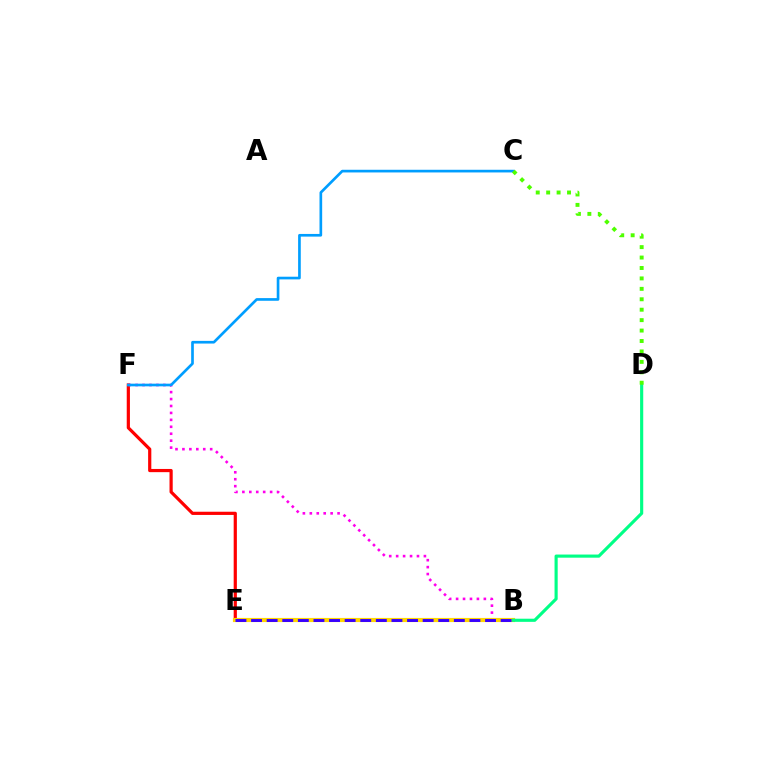{('E', 'F'): [{'color': '#ff0000', 'line_style': 'solid', 'thickness': 2.3}], ('B', 'F'): [{'color': '#ff00ed', 'line_style': 'dotted', 'thickness': 1.88}], ('B', 'E'): [{'color': '#ffd500', 'line_style': 'solid', 'thickness': 2.99}, {'color': '#3700ff', 'line_style': 'dashed', 'thickness': 2.12}], ('B', 'D'): [{'color': '#00ff86', 'line_style': 'solid', 'thickness': 2.26}], ('C', 'F'): [{'color': '#009eff', 'line_style': 'solid', 'thickness': 1.92}], ('C', 'D'): [{'color': '#4fff00', 'line_style': 'dotted', 'thickness': 2.83}]}